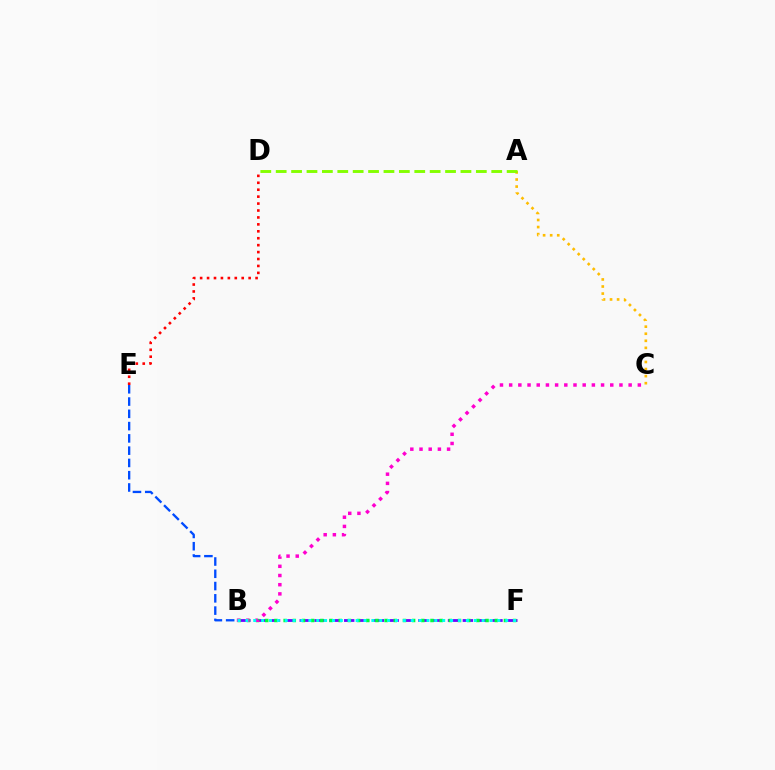{('B', 'F'): [{'color': '#7200ff', 'line_style': 'dashed', 'thickness': 2.01}, {'color': '#00ff39', 'line_style': 'dotted', 'thickness': 2.49}, {'color': '#00fff6', 'line_style': 'dotted', 'thickness': 2.14}], ('B', 'E'): [{'color': '#004bff', 'line_style': 'dashed', 'thickness': 1.67}], ('A', 'C'): [{'color': '#ffbd00', 'line_style': 'dotted', 'thickness': 1.92}], ('B', 'C'): [{'color': '#ff00cf', 'line_style': 'dotted', 'thickness': 2.5}], ('A', 'D'): [{'color': '#84ff00', 'line_style': 'dashed', 'thickness': 2.09}], ('D', 'E'): [{'color': '#ff0000', 'line_style': 'dotted', 'thickness': 1.88}]}